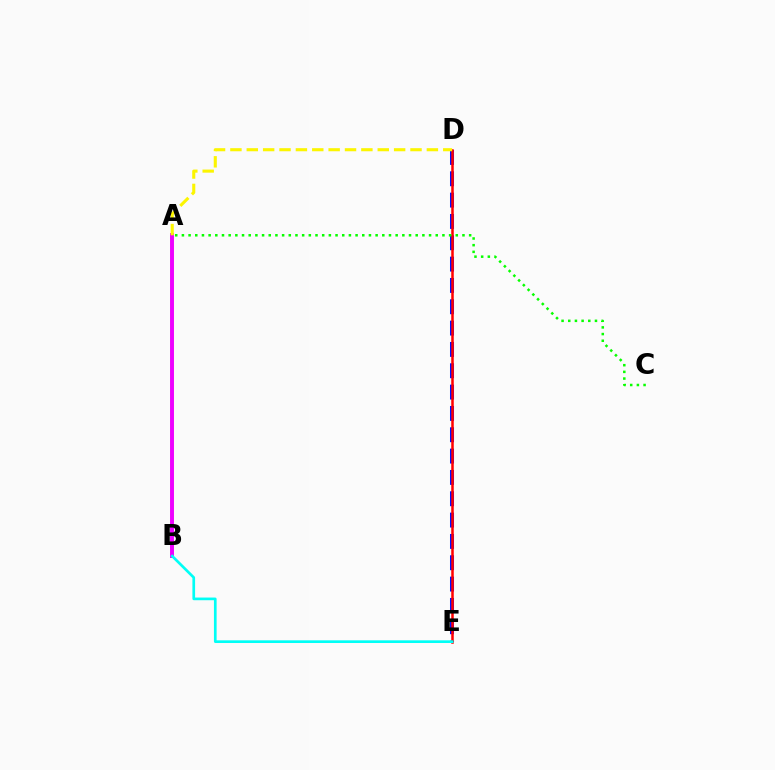{('D', 'E'): [{'color': '#0010ff', 'line_style': 'dashed', 'thickness': 2.9}, {'color': '#ff0000', 'line_style': 'solid', 'thickness': 1.81}], ('A', 'B'): [{'color': '#ee00ff', 'line_style': 'solid', 'thickness': 2.83}], ('A', 'C'): [{'color': '#08ff00', 'line_style': 'dotted', 'thickness': 1.81}], ('B', 'E'): [{'color': '#00fff6', 'line_style': 'solid', 'thickness': 1.93}], ('A', 'D'): [{'color': '#fcf500', 'line_style': 'dashed', 'thickness': 2.22}]}